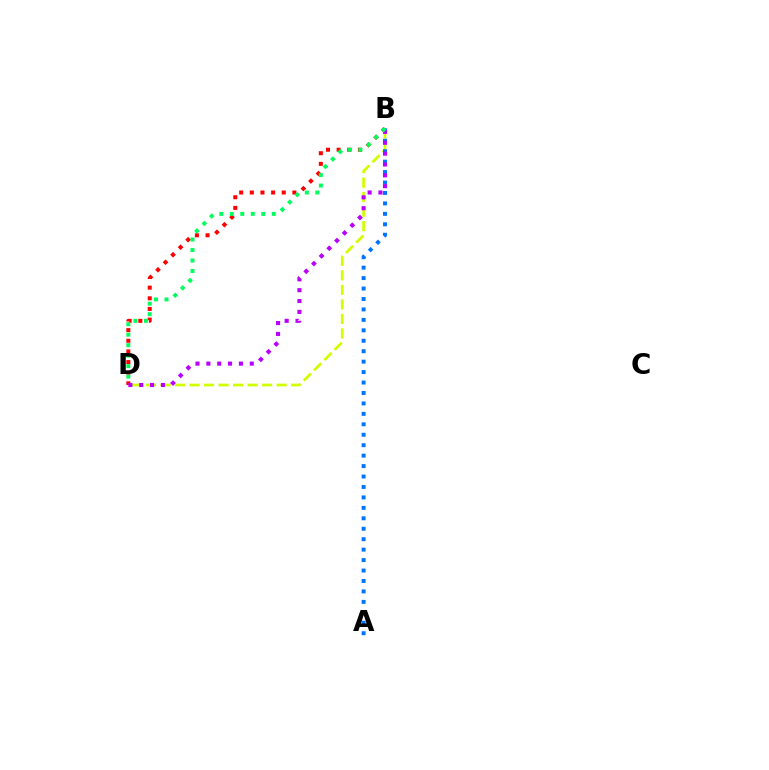{('B', 'D'): [{'color': '#d1ff00', 'line_style': 'dashed', 'thickness': 1.97}, {'color': '#ff0000', 'line_style': 'dotted', 'thickness': 2.89}, {'color': '#b900ff', 'line_style': 'dotted', 'thickness': 2.95}, {'color': '#00ff5c', 'line_style': 'dotted', 'thickness': 2.85}], ('A', 'B'): [{'color': '#0074ff', 'line_style': 'dotted', 'thickness': 2.84}]}